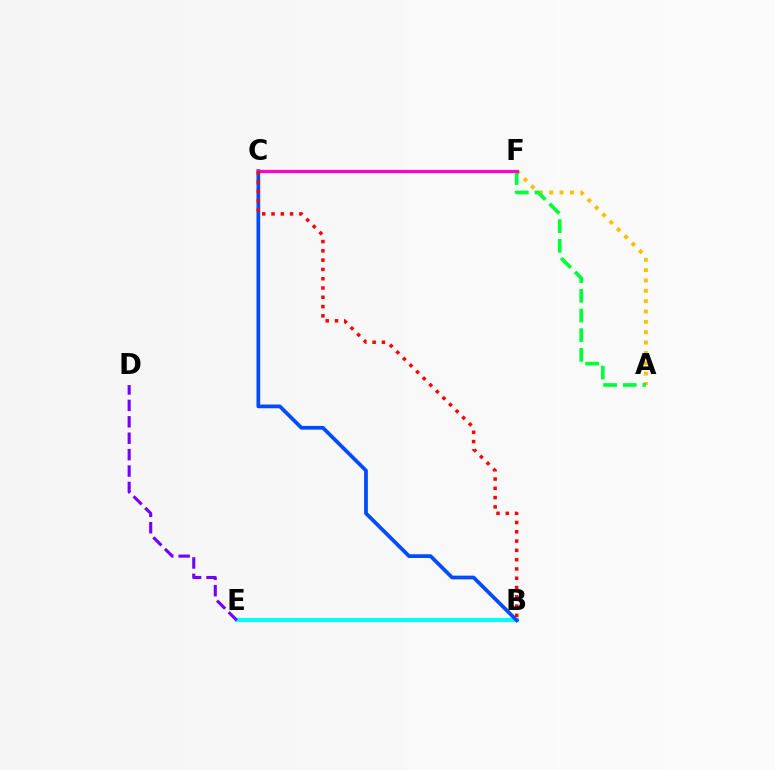{('A', 'F'): [{'color': '#ffbd00', 'line_style': 'dotted', 'thickness': 2.81}, {'color': '#00ff39', 'line_style': 'dashed', 'thickness': 2.67}], ('B', 'E'): [{'color': '#00fff6', 'line_style': 'solid', 'thickness': 2.88}], ('C', 'F'): [{'color': '#84ff00', 'line_style': 'solid', 'thickness': 2.24}, {'color': '#ff00cf', 'line_style': 'solid', 'thickness': 2.29}], ('B', 'C'): [{'color': '#004bff', 'line_style': 'solid', 'thickness': 2.69}, {'color': '#ff0000', 'line_style': 'dotted', 'thickness': 2.52}], ('D', 'E'): [{'color': '#7200ff', 'line_style': 'dashed', 'thickness': 2.23}]}